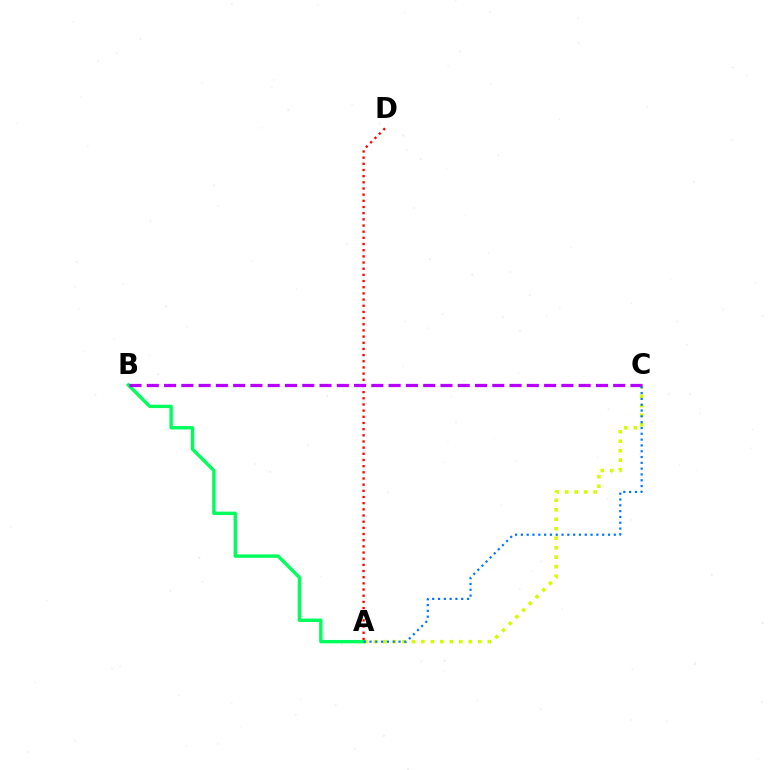{('A', 'C'): [{'color': '#d1ff00', 'line_style': 'dotted', 'thickness': 2.58}, {'color': '#0074ff', 'line_style': 'dotted', 'thickness': 1.58}], ('A', 'B'): [{'color': '#00ff5c', 'line_style': 'solid', 'thickness': 2.44}], ('A', 'D'): [{'color': '#ff0000', 'line_style': 'dotted', 'thickness': 1.68}], ('B', 'C'): [{'color': '#b900ff', 'line_style': 'dashed', 'thickness': 2.35}]}